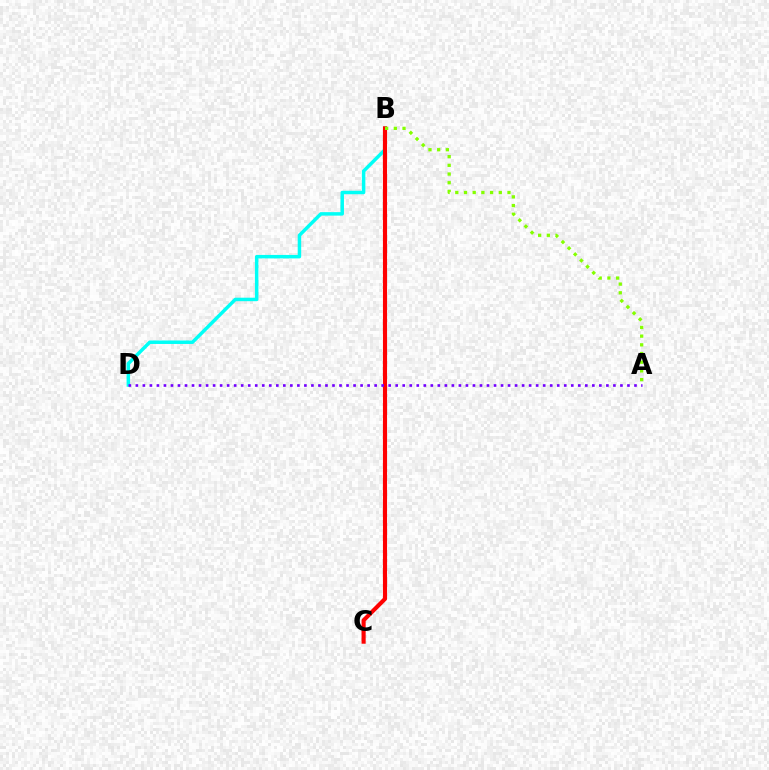{('B', 'D'): [{'color': '#00fff6', 'line_style': 'solid', 'thickness': 2.5}], ('B', 'C'): [{'color': '#ff0000', 'line_style': 'solid', 'thickness': 2.96}], ('A', 'B'): [{'color': '#84ff00', 'line_style': 'dotted', 'thickness': 2.36}], ('A', 'D'): [{'color': '#7200ff', 'line_style': 'dotted', 'thickness': 1.91}]}